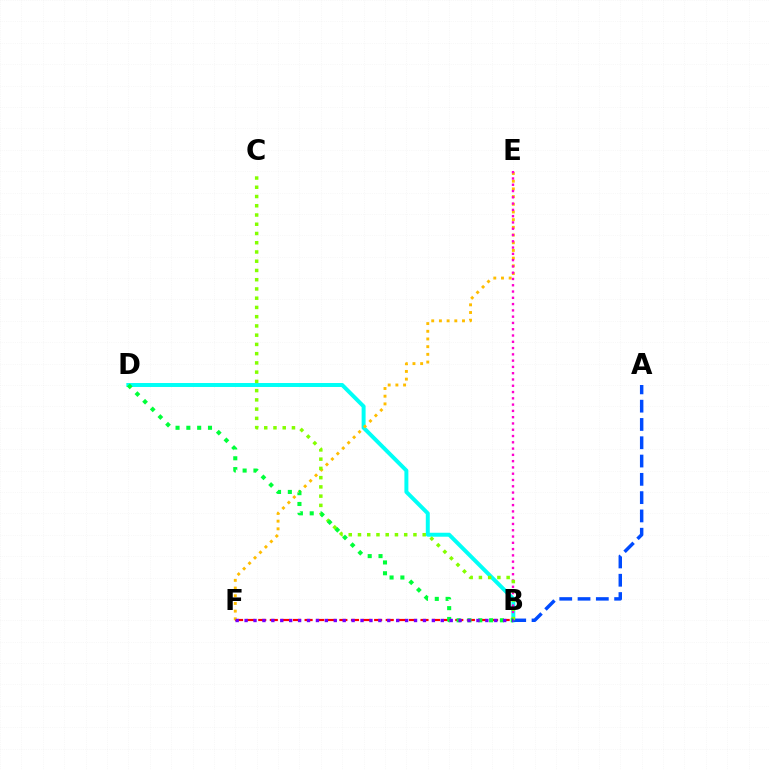{('B', 'D'): [{'color': '#00fff6', 'line_style': 'solid', 'thickness': 2.85}, {'color': '#00ff39', 'line_style': 'dotted', 'thickness': 2.94}], ('B', 'F'): [{'color': '#ff0000', 'line_style': 'dashed', 'thickness': 1.57}, {'color': '#7200ff', 'line_style': 'dotted', 'thickness': 2.42}], ('E', 'F'): [{'color': '#ffbd00', 'line_style': 'dotted', 'thickness': 2.09}], ('B', 'E'): [{'color': '#ff00cf', 'line_style': 'dotted', 'thickness': 1.71}], ('A', 'B'): [{'color': '#004bff', 'line_style': 'dashed', 'thickness': 2.49}], ('B', 'C'): [{'color': '#84ff00', 'line_style': 'dotted', 'thickness': 2.51}]}